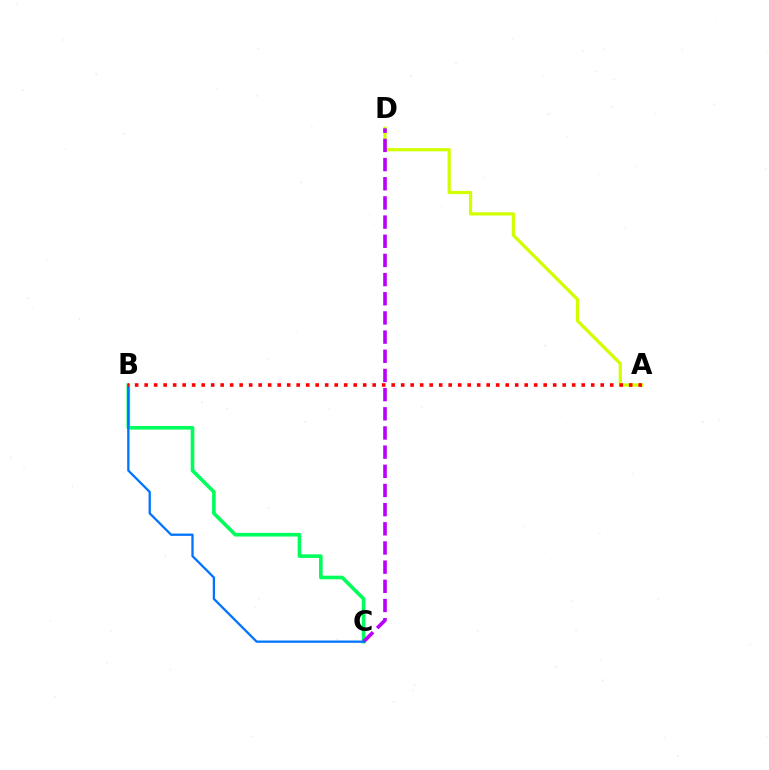{('A', 'D'): [{'color': '#d1ff00', 'line_style': 'solid', 'thickness': 2.32}], ('B', 'C'): [{'color': '#00ff5c', 'line_style': 'solid', 'thickness': 2.61}, {'color': '#0074ff', 'line_style': 'solid', 'thickness': 1.65}], ('C', 'D'): [{'color': '#b900ff', 'line_style': 'dashed', 'thickness': 2.6}], ('A', 'B'): [{'color': '#ff0000', 'line_style': 'dotted', 'thickness': 2.58}]}